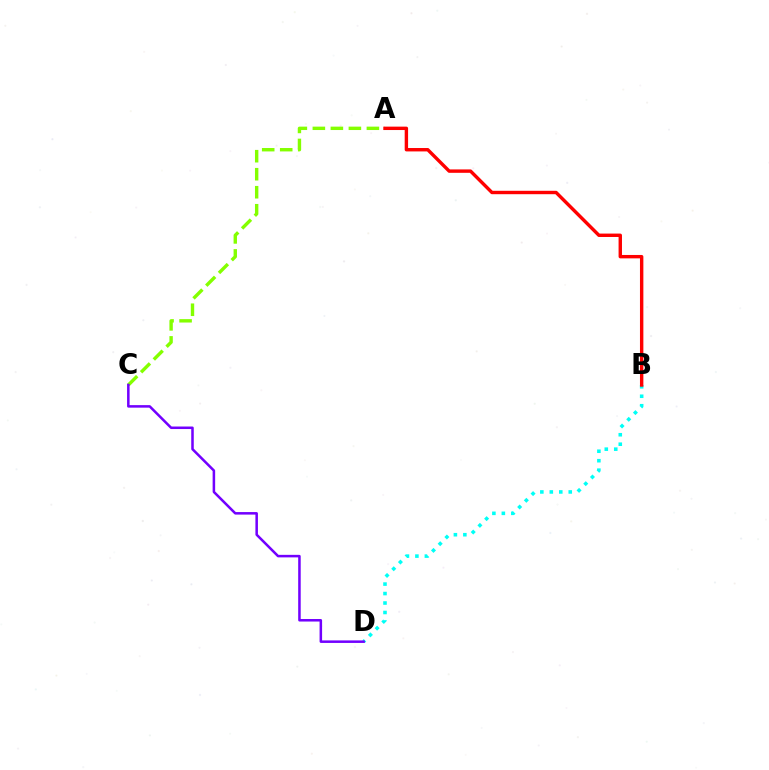{('B', 'D'): [{'color': '#00fff6', 'line_style': 'dotted', 'thickness': 2.57}], ('A', 'C'): [{'color': '#84ff00', 'line_style': 'dashed', 'thickness': 2.45}], ('C', 'D'): [{'color': '#7200ff', 'line_style': 'solid', 'thickness': 1.82}], ('A', 'B'): [{'color': '#ff0000', 'line_style': 'solid', 'thickness': 2.45}]}